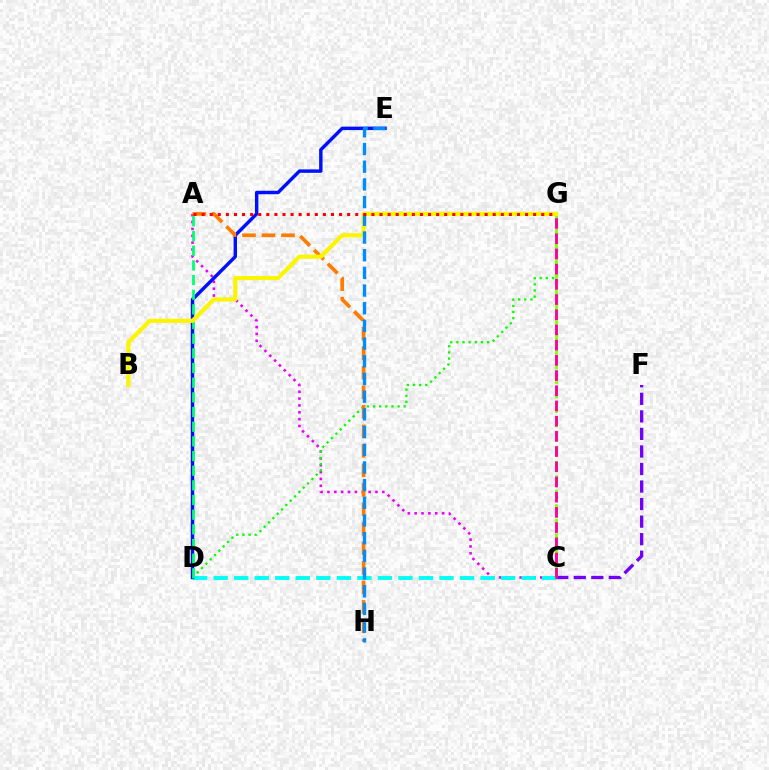{('A', 'C'): [{'color': '#ee00ff', 'line_style': 'dotted', 'thickness': 1.86}], ('C', 'D'): [{'color': '#00fff6', 'line_style': 'dashed', 'thickness': 2.79}], ('D', 'G'): [{'color': '#08ff00', 'line_style': 'dotted', 'thickness': 1.67}], ('C', 'G'): [{'color': '#84ff00', 'line_style': 'dashed', 'thickness': 1.97}, {'color': '#ff0094', 'line_style': 'dashed', 'thickness': 2.07}], ('D', 'E'): [{'color': '#0010ff', 'line_style': 'solid', 'thickness': 2.47}], ('A', 'D'): [{'color': '#00ff74', 'line_style': 'dashed', 'thickness': 1.99}], ('A', 'H'): [{'color': '#ff7c00', 'line_style': 'dashed', 'thickness': 2.65}], ('B', 'G'): [{'color': '#fcf500', 'line_style': 'solid', 'thickness': 2.99}], ('C', 'F'): [{'color': '#7200ff', 'line_style': 'dashed', 'thickness': 2.38}], ('E', 'H'): [{'color': '#008cff', 'line_style': 'dashed', 'thickness': 2.4}], ('A', 'G'): [{'color': '#ff0000', 'line_style': 'dotted', 'thickness': 2.2}]}